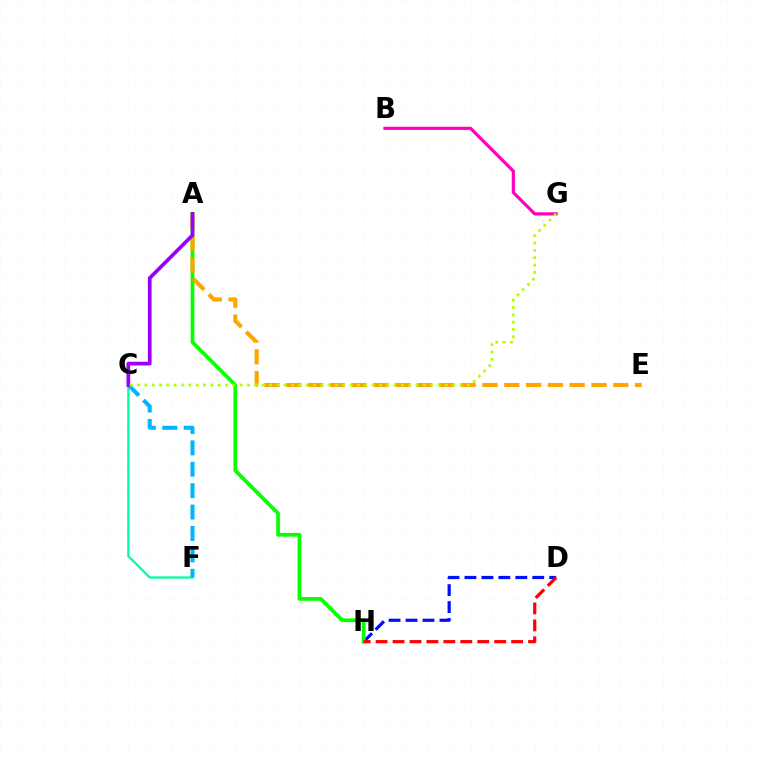{('D', 'H'): [{'color': '#0010ff', 'line_style': 'dashed', 'thickness': 2.3}, {'color': '#ff0000', 'line_style': 'dashed', 'thickness': 2.3}], ('C', 'F'): [{'color': '#00ff9d', 'line_style': 'solid', 'thickness': 1.62}, {'color': '#00b5ff', 'line_style': 'dashed', 'thickness': 2.91}], ('A', 'H'): [{'color': '#08ff00', 'line_style': 'solid', 'thickness': 2.68}], ('A', 'E'): [{'color': '#ffa500', 'line_style': 'dashed', 'thickness': 2.96}], ('B', 'G'): [{'color': '#ff00bd', 'line_style': 'solid', 'thickness': 2.29}], ('A', 'C'): [{'color': '#9b00ff', 'line_style': 'solid', 'thickness': 2.67}], ('C', 'G'): [{'color': '#b3ff00', 'line_style': 'dotted', 'thickness': 1.99}]}